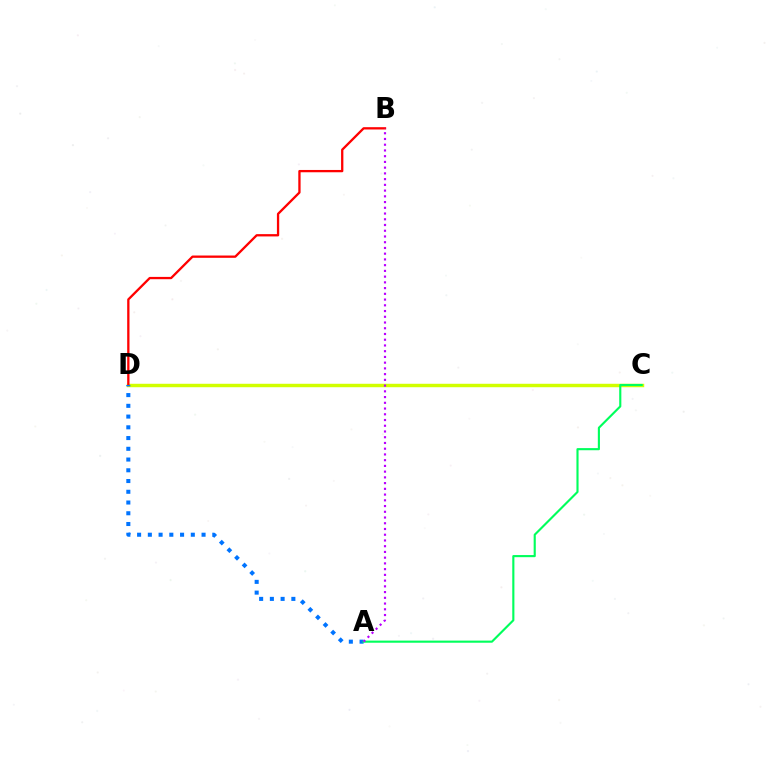{('C', 'D'): [{'color': '#d1ff00', 'line_style': 'solid', 'thickness': 2.48}], ('B', 'D'): [{'color': '#ff0000', 'line_style': 'solid', 'thickness': 1.66}], ('A', 'D'): [{'color': '#0074ff', 'line_style': 'dotted', 'thickness': 2.92}], ('A', 'C'): [{'color': '#00ff5c', 'line_style': 'solid', 'thickness': 1.53}], ('A', 'B'): [{'color': '#b900ff', 'line_style': 'dotted', 'thickness': 1.56}]}